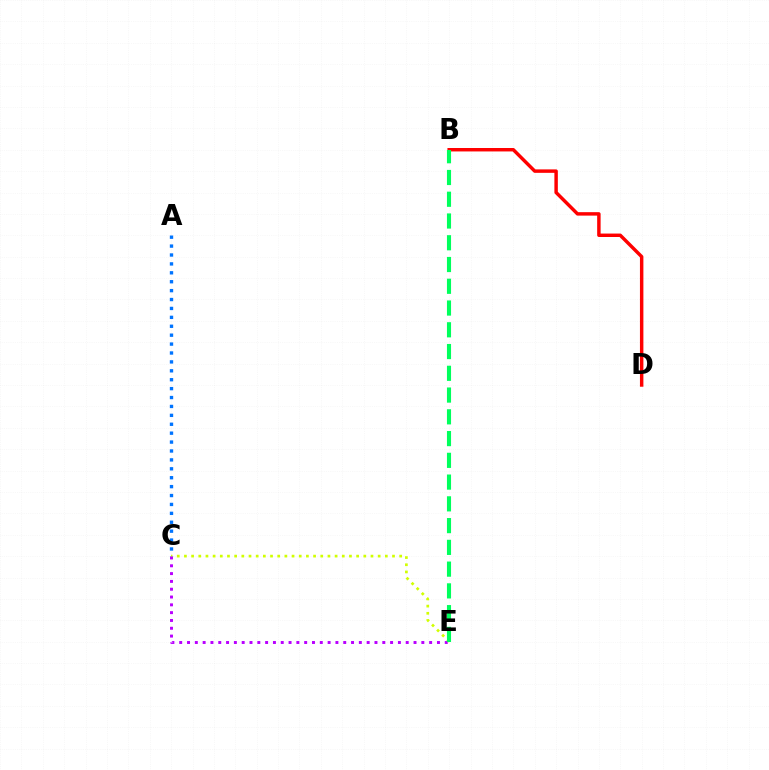{('B', 'D'): [{'color': '#ff0000', 'line_style': 'solid', 'thickness': 2.48}], ('A', 'C'): [{'color': '#0074ff', 'line_style': 'dotted', 'thickness': 2.42}], ('C', 'E'): [{'color': '#d1ff00', 'line_style': 'dotted', 'thickness': 1.95}, {'color': '#b900ff', 'line_style': 'dotted', 'thickness': 2.12}], ('B', 'E'): [{'color': '#00ff5c', 'line_style': 'dashed', 'thickness': 2.96}]}